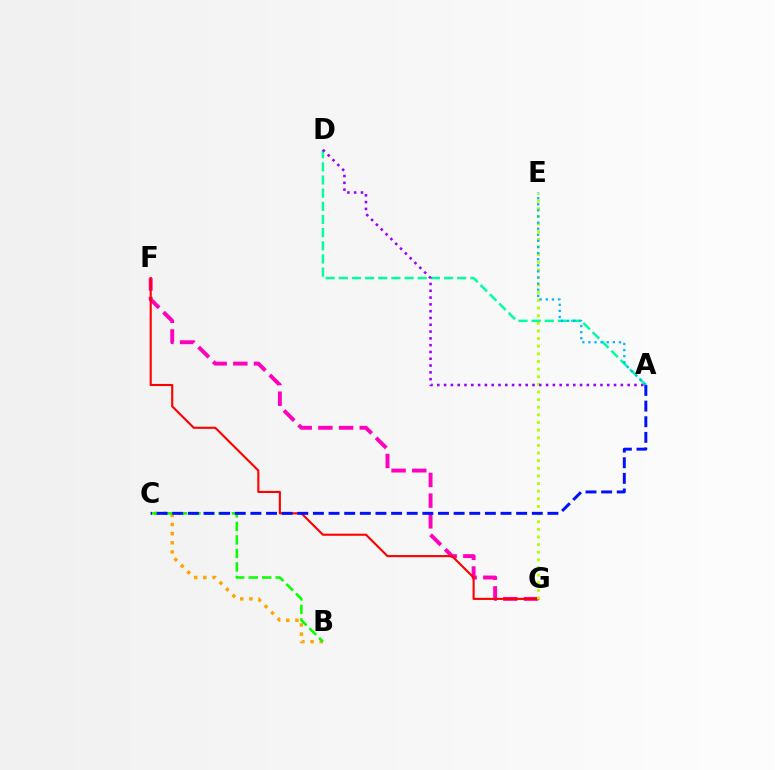{('A', 'D'): [{'color': '#00ff9d', 'line_style': 'dashed', 'thickness': 1.79}, {'color': '#9b00ff', 'line_style': 'dotted', 'thickness': 1.85}], ('B', 'C'): [{'color': '#ffa500', 'line_style': 'dotted', 'thickness': 2.48}, {'color': '#08ff00', 'line_style': 'dashed', 'thickness': 1.83}], ('F', 'G'): [{'color': '#ff00bd', 'line_style': 'dashed', 'thickness': 2.81}, {'color': '#ff0000', 'line_style': 'solid', 'thickness': 1.52}], ('E', 'G'): [{'color': '#b3ff00', 'line_style': 'dotted', 'thickness': 2.07}], ('A', 'C'): [{'color': '#0010ff', 'line_style': 'dashed', 'thickness': 2.12}], ('A', 'E'): [{'color': '#00b5ff', 'line_style': 'dotted', 'thickness': 1.66}]}